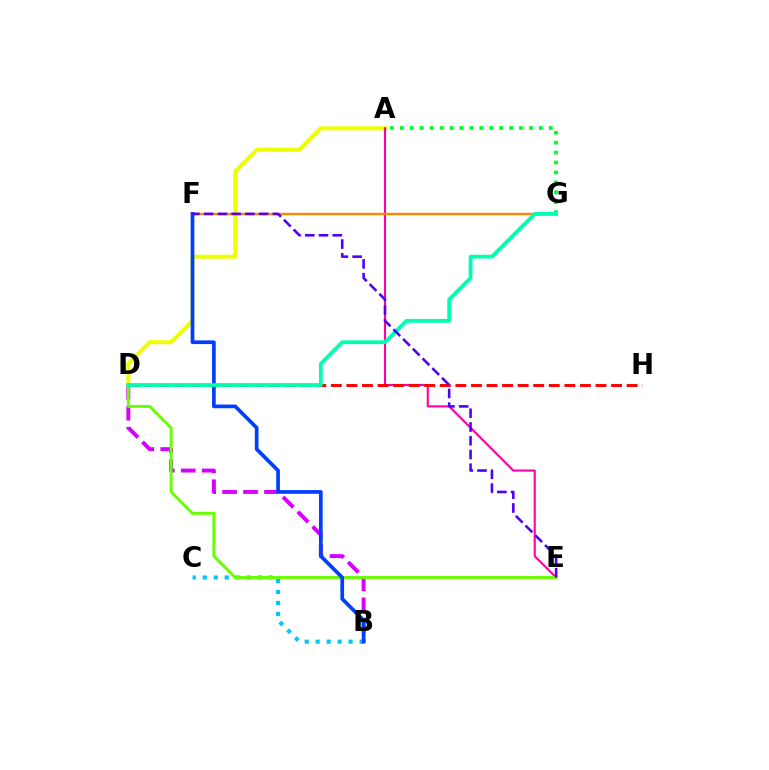{('A', 'D'): [{'color': '#eeff00', 'line_style': 'solid', 'thickness': 2.89}], ('B', 'D'): [{'color': '#d600ff', 'line_style': 'dashed', 'thickness': 2.84}], ('B', 'C'): [{'color': '#00c7ff', 'line_style': 'dotted', 'thickness': 2.98}], ('A', 'E'): [{'color': '#ff00a0', 'line_style': 'solid', 'thickness': 1.51}], ('A', 'G'): [{'color': '#00ff27', 'line_style': 'dotted', 'thickness': 2.7}], ('F', 'G'): [{'color': '#ff8800', 'line_style': 'solid', 'thickness': 1.73}], ('D', 'E'): [{'color': '#66ff00', 'line_style': 'solid', 'thickness': 2.1}], ('B', 'F'): [{'color': '#003fff', 'line_style': 'solid', 'thickness': 2.67}], ('D', 'H'): [{'color': '#ff0000', 'line_style': 'dashed', 'thickness': 2.11}], ('D', 'G'): [{'color': '#00ffaf', 'line_style': 'solid', 'thickness': 2.74}], ('E', 'F'): [{'color': '#4f00ff', 'line_style': 'dashed', 'thickness': 1.87}]}